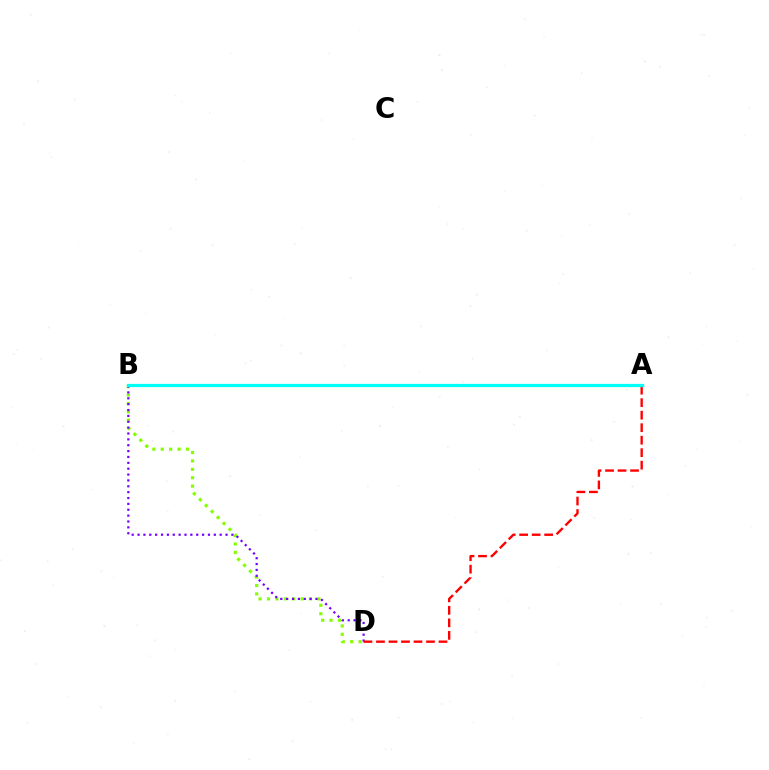{('B', 'D'): [{'color': '#84ff00', 'line_style': 'dotted', 'thickness': 2.28}, {'color': '#7200ff', 'line_style': 'dotted', 'thickness': 1.59}], ('A', 'D'): [{'color': '#ff0000', 'line_style': 'dashed', 'thickness': 1.7}], ('A', 'B'): [{'color': '#00fff6', 'line_style': 'solid', 'thickness': 2.34}]}